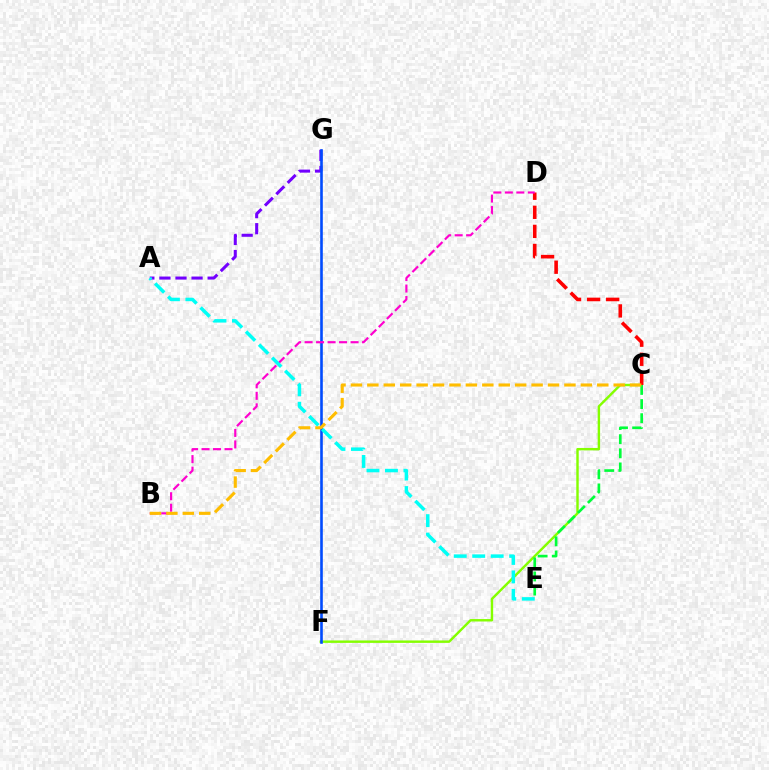{('C', 'F'): [{'color': '#84ff00', 'line_style': 'solid', 'thickness': 1.75}], ('C', 'E'): [{'color': '#00ff39', 'line_style': 'dashed', 'thickness': 1.92}], ('A', 'G'): [{'color': '#7200ff', 'line_style': 'dashed', 'thickness': 2.18}], ('C', 'D'): [{'color': '#ff0000', 'line_style': 'dashed', 'thickness': 2.59}], ('F', 'G'): [{'color': '#004bff', 'line_style': 'solid', 'thickness': 1.88}], ('B', 'D'): [{'color': '#ff00cf', 'line_style': 'dashed', 'thickness': 1.56}], ('B', 'C'): [{'color': '#ffbd00', 'line_style': 'dashed', 'thickness': 2.23}], ('A', 'E'): [{'color': '#00fff6', 'line_style': 'dashed', 'thickness': 2.51}]}